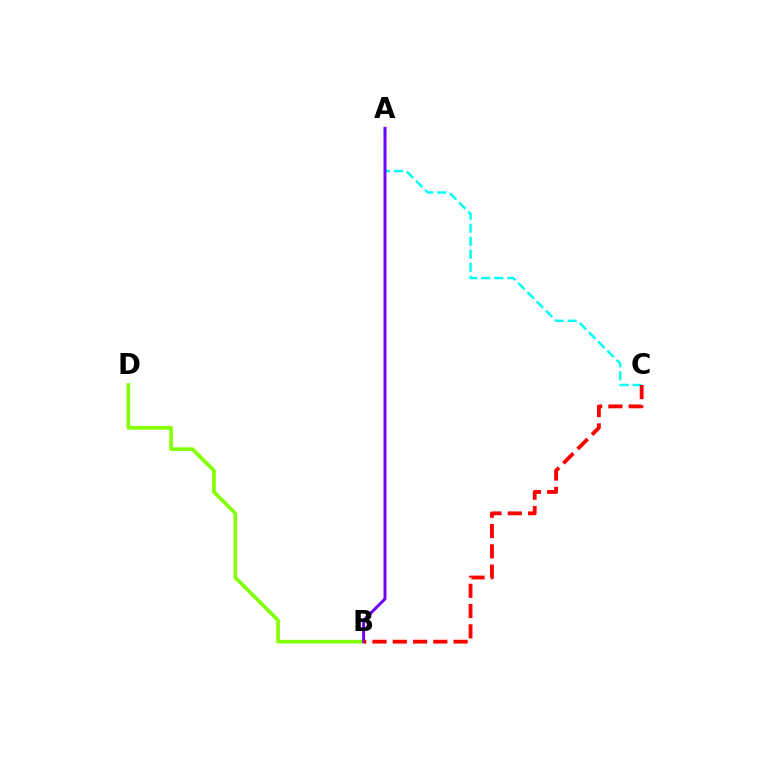{('B', 'D'): [{'color': '#84ff00', 'line_style': 'solid', 'thickness': 2.64}], ('A', 'C'): [{'color': '#00fff6', 'line_style': 'dashed', 'thickness': 1.77}], ('A', 'B'): [{'color': '#7200ff', 'line_style': 'solid', 'thickness': 2.12}], ('B', 'C'): [{'color': '#ff0000', 'line_style': 'dashed', 'thickness': 2.75}]}